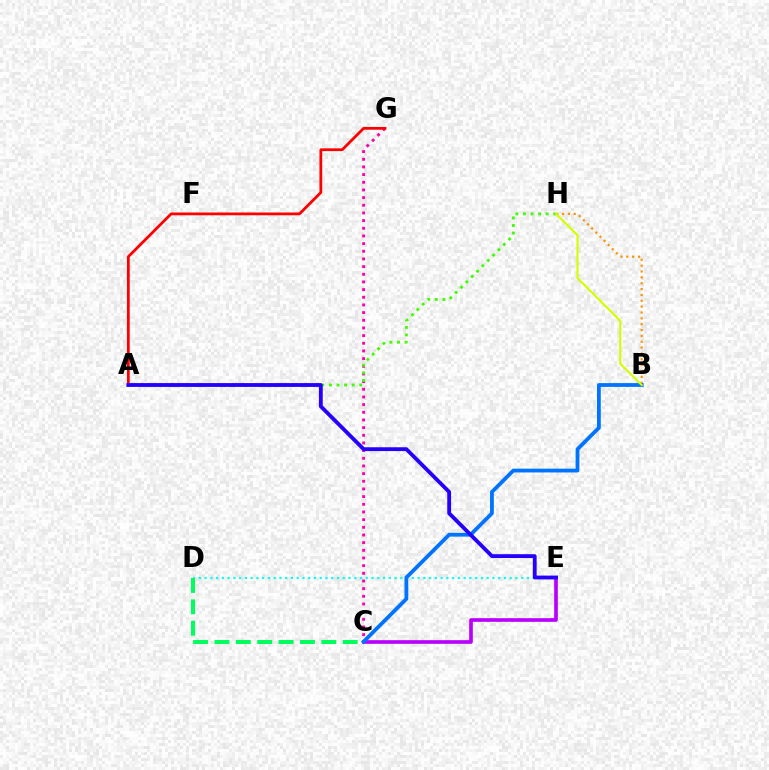{('C', 'G'): [{'color': '#ff00ac', 'line_style': 'dotted', 'thickness': 2.08}], ('A', 'G'): [{'color': '#ff0000', 'line_style': 'solid', 'thickness': 2.0}], ('C', 'E'): [{'color': '#b900ff', 'line_style': 'solid', 'thickness': 2.63}], ('B', 'H'): [{'color': '#ff9400', 'line_style': 'dotted', 'thickness': 1.59}, {'color': '#d1ff00', 'line_style': 'solid', 'thickness': 1.53}], ('A', 'H'): [{'color': '#3dff00', 'line_style': 'dotted', 'thickness': 2.05}], ('D', 'E'): [{'color': '#00fff6', 'line_style': 'dotted', 'thickness': 1.56}], ('C', 'D'): [{'color': '#00ff5c', 'line_style': 'dashed', 'thickness': 2.9}], ('B', 'C'): [{'color': '#0074ff', 'line_style': 'solid', 'thickness': 2.73}], ('A', 'E'): [{'color': '#2500ff', 'line_style': 'solid', 'thickness': 2.76}]}